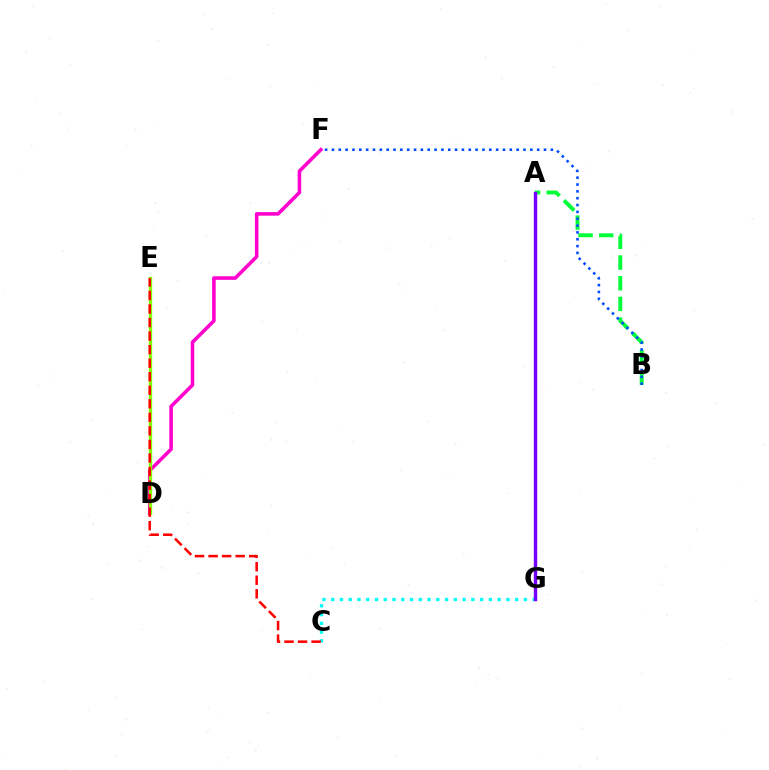{('D', 'F'): [{'color': '#ff00cf', 'line_style': 'solid', 'thickness': 2.57}], ('D', 'E'): [{'color': '#84ff00', 'line_style': 'solid', 'thickness': 2.42}], ('A', 'B'): [{'color': '#00ff39', 'line_style': 'dashed', 'thickness': 2.81}], ('B', 'F'): [{'color': '#004bff', 'line_style': 'dotted', 'thickness': 1.86}], ('A', 'G'): [{'color': '#ffbd00', 'line_style': 'dotted', 'thickness': 2.23}, {'color': '#7200ff', 'line_style': 'solid', 'thickness': 2.43}], ('C', 'G'): [{'color': '#00fff6', 'line_style': 'dotted', 'thickness': 2.38}], ('C', 'E'): [{'color': '#ff0000', 'line_style': 'dashed', 'thickness': 1.84}]}